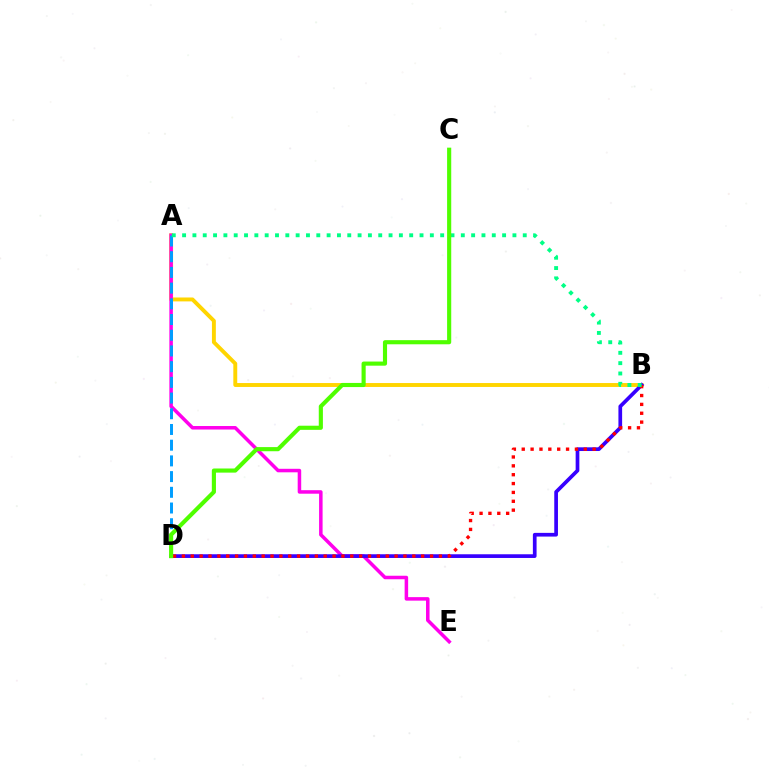{('A', 'B'): [{'color': '#ffd500', 'line_style': 'solid', 'thickness': 2.82}, {'color': '#00ff86', 'line_style': 'dotted', 'thickness': 2.8}], ('A', 'E'): [{'color': '#ff00ed', 'line_style': 'solid', 'thickness': 2.53}], ('B', 'D'): [{'color': '#3700ff', 'line_style': 'solid', 'thickness': 2.66}, {'color': '#ff0000', 'line_style': 'dotted', 'thickness': 2.41}], ('A', 'D'): [{'color': '#009eff', 'line_style': 'dashed', 'thickness': 2.13}], ('C', 'D'): [{'color': '#4fff00', 'line_style': 'solid', 'thickness': 2.97}]}